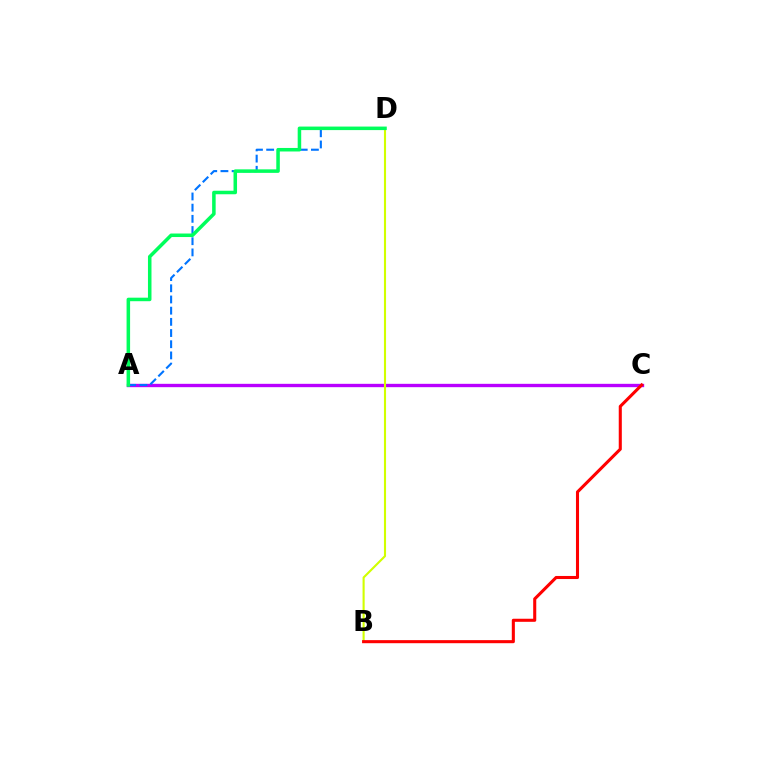{('A', 'C'): [{'color': '#b900ff', 'line_style': 'solid', 'thickness': 2.41}], ('A', 'D'): [{'color': '#0074ff', 'line_style': 'dashed', 'thickness': 1.52}, {'color': '#00ff5c', 'line_style': 'solid', 'thickness': 2.54}], ('B', 'D'): [{'color': '#d1ff00', 'line_style': 'solid', 'thickness': 1.52}], ('B', 'C'): [{'color': '#ff0000', 'line_style': 'solid', 'thickness': 2.21}]}